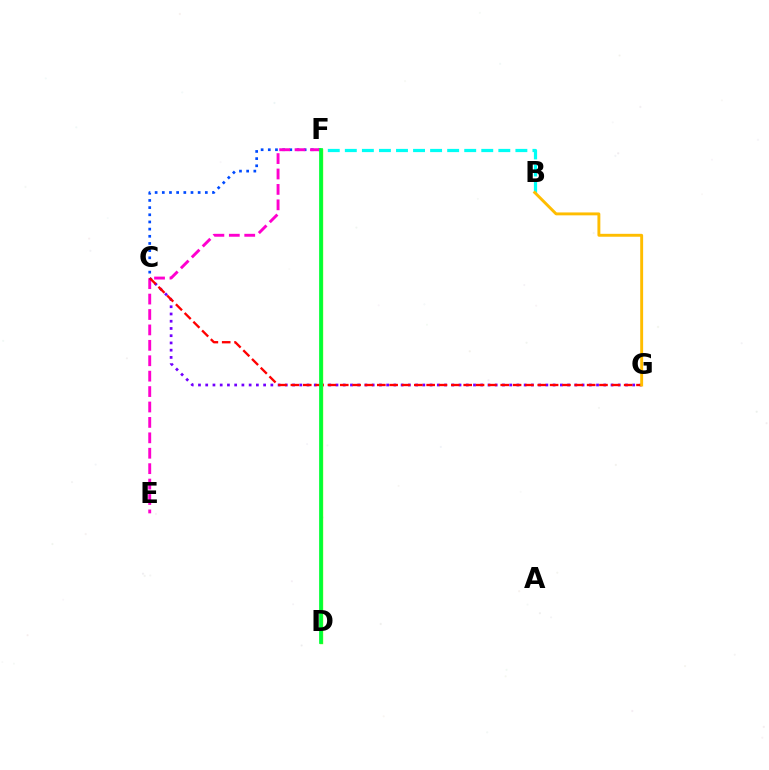{('C', 'F'): [{'color': '#004bff', 'line_style': 'dotted', 'thickness': 1.95}], ('E', 'F'): [{'color': '#ff00cf', 'line_style': 'dashed', 'thickness': 2.09}], ('B', 'F'): [{'color': '#00fff6', 'line_style': 'dashed', 'thickness': 2.32}], ('C', 'G'): [{'color': '#7200ff', 'line_style': 'dotted', 'thickness': 1.97}, {'color': '#ff0000', 'line_style': 'dashed', 'thickness': 1.68}], ('D', 'F'): [{'color': '#84ff00', 'line_style': 'solid', 'thickness': 2.45}, {'color': '#00ff39', 'line_style': 'solid', 'thickness': 2.66}], ('B', 'G'): [{'color': '#ffbd00', 'line_style': 'solid', 'thickness': 2.1}]}